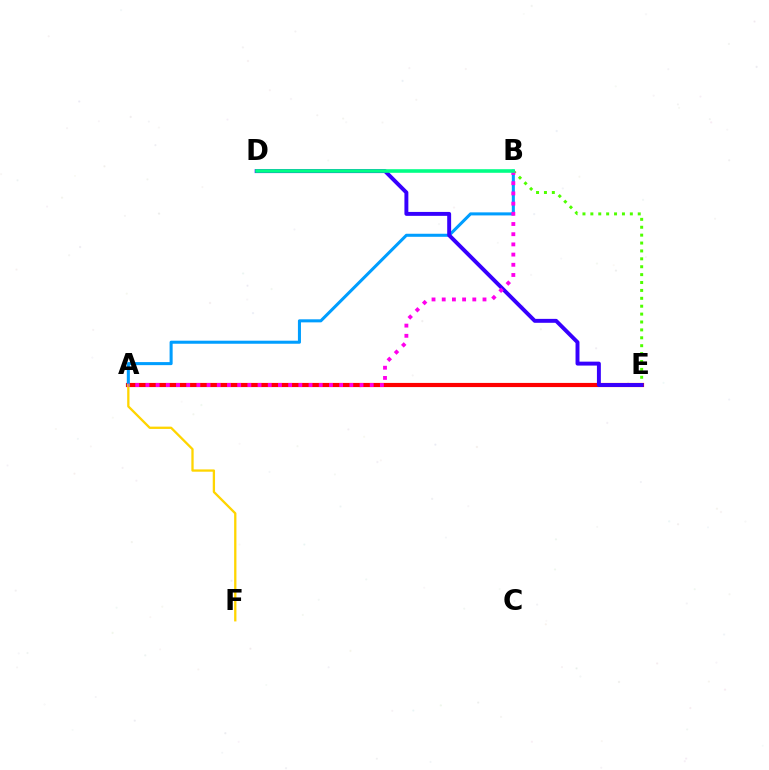{('A', 'E'): [{'color': '#ff0000', 'line_style': 'solid', 'thickness': 2.99}], ('B', 'E'): [{'color': '#4fff00', 'line_style': 'dotted', 'thickness': 2.15}], ('A', 'B'): [{'color': '#009eff', 'line_style': 'solid', 'thickness': 2.2}, {'color': '#ff00ed', 'line_style': 'dotted', 'thickness': 2.77}], ('A', 'F'): [{'color': '#ffd500', 'line_style': 'solid', 'thickness': 1.66}], ('D', 'E'): [{'color': '#3700ff', 'line_style': 'solid', 'thickness': 2.83}], ('B', 'D'): [{'color': '#00ff86', 'line_style': 'solid', 'thickness': 2.59}]}